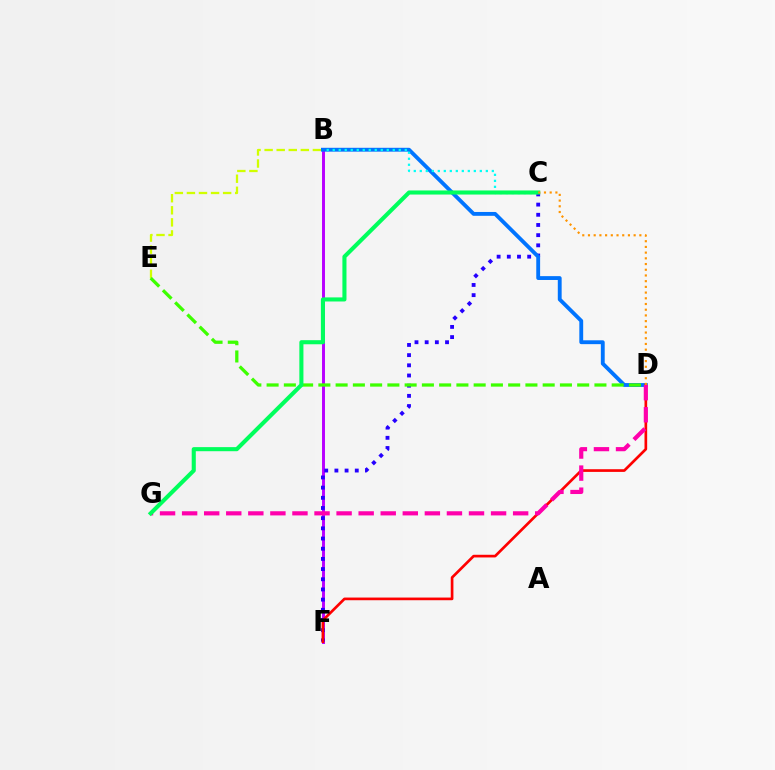{('B', 'F'): [{'color': '#b900ff', 'line_style': 'solid', 'thickness': 2.13}], ('B', 'E'): [{'color': '#d1ff00', 'line_style': 'dashed', 'thickness': 1.64}], ('C', 'F'): [{'color': '#2500ff', 'line_style': 'dotted', 'thickness': 2.77}], ('B', 'D'): [{'color': '#0074ff', 'line_style': 'solid', 'thickness': 2.77}], ('D', 'F'): [{'color': '#ff0000', 'line_style': 'solid', 'thickness': 1.93}], ('D', 'E'): [{'color': '#3dff00', 'line_style': 'dashed', 'thickness': 2.34}], ('B', 'C'): [{'color': '#00fff6', 'line_style': 'dotted', 'thickness': 1.63}], ('D', 'G'): [{'color': '#ff00ac', 'line_style': 'dashed', 'thickness': 3.0}], ('C', 'G'): [{'color': '#00ff5c', 'line_style': 'solid', 'thickness': 2.94}], ('C', 'D'): [{'color': '#ff9400', 'line_style': 'dotted', 'thickness': 1.55}]}